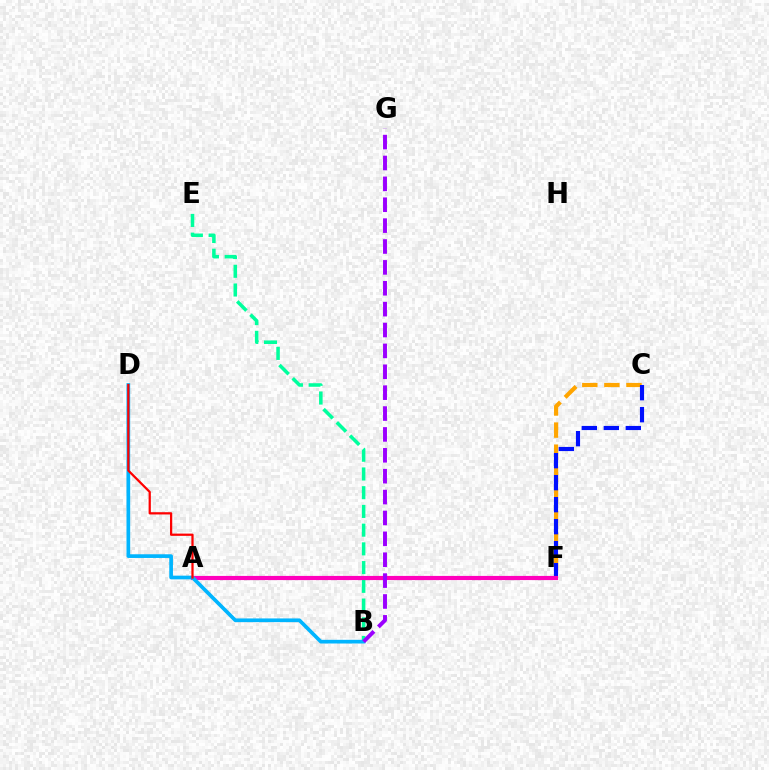{('C', 'F'): [{'color': '#ffa500', 'line_style': 'dashed', 'thickness': 3.0}, {'color': '#0010ff', 'line_style': 'dashed', 'thickness': 2.99}], ('A', 'F'): [{'color': '#08ff00', 'line_style': 'dotted', 'thickness': 2.65}, {'color': '#b3ff00', 'line_style': 'dashed', 'thickness': 2.54}, {'color': '#ff00bd', 'line_style': 'solid', 'thickness': 2.99}], ('B', 'E'): [{'color': '#00ff9d', 'line_style': 'dashed', 'thickness': 2.54}], ('B', 'D'): [{'color': '#00b5ff', 'line_style': 'solid', 'thickness': 2.66}], ('A', 'D'): [{'color': '#ff0000', 'line_style': 'solid', 'thickness': 1.62}], ('B', 'G'): [{'color': '#9b00ff', 'line_style': 'dashed', 'thickness': 2.84}]}